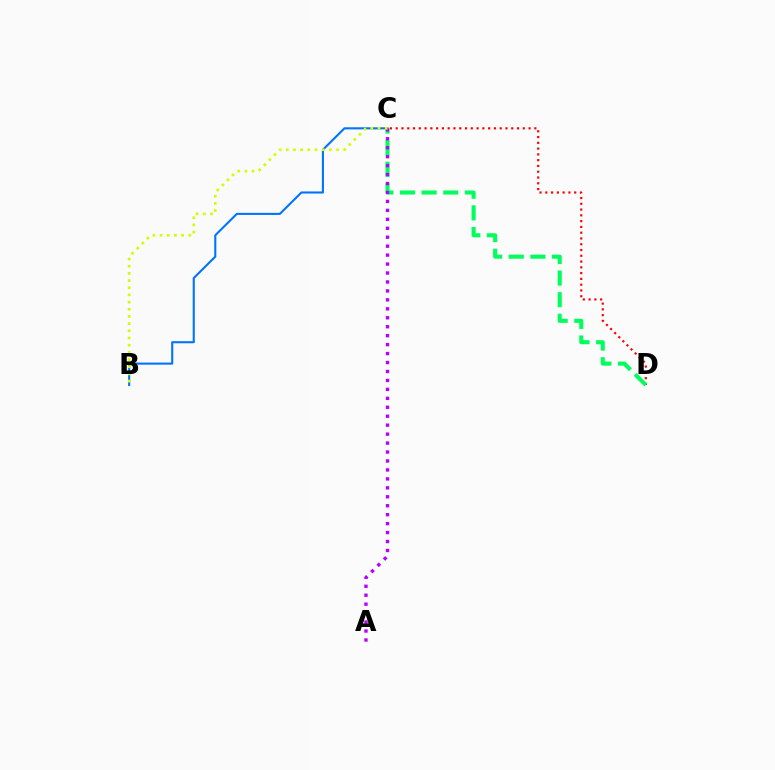{('B', 'C'): [{'color': '#0074ff', 'line_style': 'solid', 'thickness': 1.51}, {'color': '#d1ff00', 'line_style': 'dotted', 'thickness': 1.95}], ('C', 'D'): [{'color': '#ff0000', 'line_style': 'dotted', 'thickness': 1.57}, {'color': '#00ff5c', 'line_style': 'dashed', 'thickness': 2.94}], ('A', 'C'): [{'color': '#b900ff', 'line_style': 'dotted', 'thickness': 2.43}]}